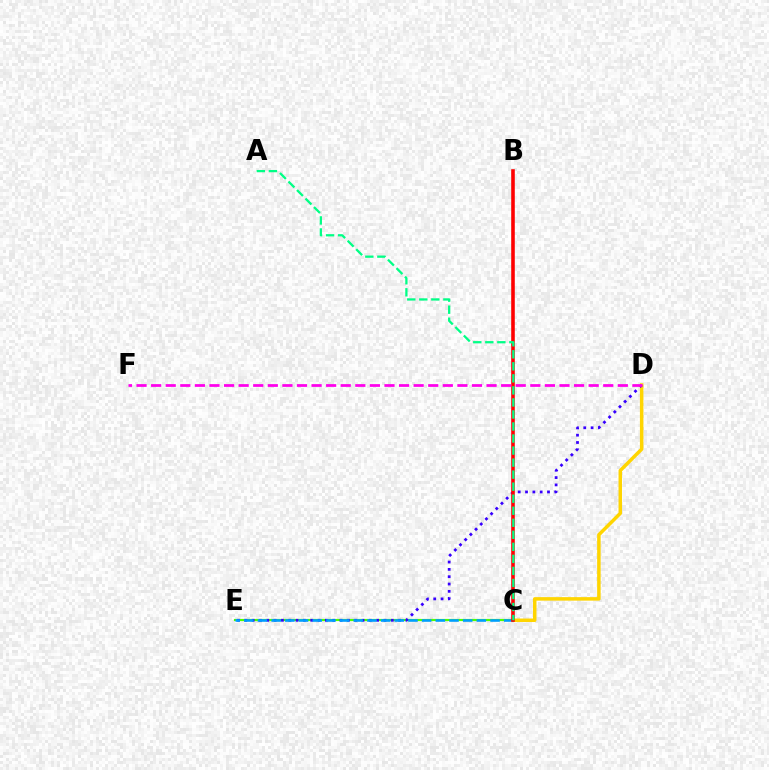{('C', 'E'): [{'color': '#4fff00', 'line_style': 'solid', 'thickness': 1.56}, {'color': '#009eff', 'line_style': 'dashed', 'thickness': 1.86}], ('C', 'D'): [{'color': '#ffd500', 'line_style': 'solid', 'thickness': 2.52}], ('D', 'E'): [{'color': '#3700ff', 'line_style': 'dotted', 'thickness': 1.99}], ('B', 'C'): [{'color': '#ff0000', 'line_style': 'solid', 'thickness': 2.58}], ('D', 'F'): [{'color': '#ff00ed', 'line_style': 'dashed', 'thickness': 1.98}], ('A', 'C'): [{'color': '#00ff86', 'line_style': 'dashed', 'thickness': 1.63}]}